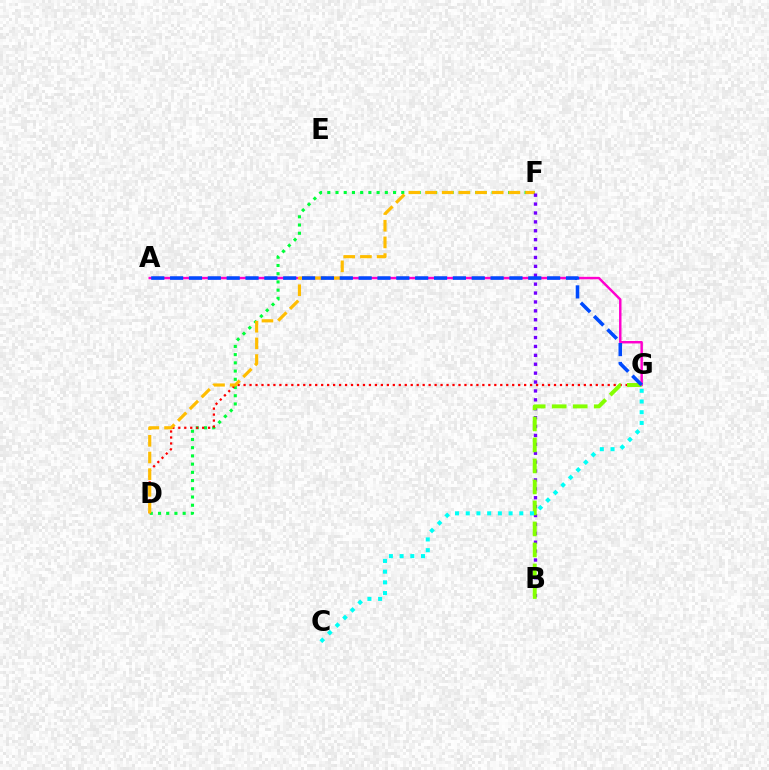{('D', 'F'): [{'color': '#00ff39', 'line_style': 'dotted', 'thickness': 2.23}, {'color': '#ffbd00', 'line_style': 'dashed', 'thickness': 2.27}], ('A', 'G'): [{'color': '#ff00cf', 'line_style': 'solid', 'thickness': 1.76}, {'color': '#004bff', 'line_style': 'dashed', 'thickness': 2.56}], ('D', 'G'): [{'color': '#ff0000', 'line_style': 'dotted', 'thickness': 1.62}], ('B', 'F'): [{'color': '#7200ff', 'line_style': 'dotted', 'thickness': 2.42}], ('B', 'G'): [{'color': '#84ff00', 'line_style': 'dashed', 'thickness': 2.85}], ('C', 'G'): [{'color': '#00fff6', 'line_style': 'dotted', 'thickness': 2.91}]}